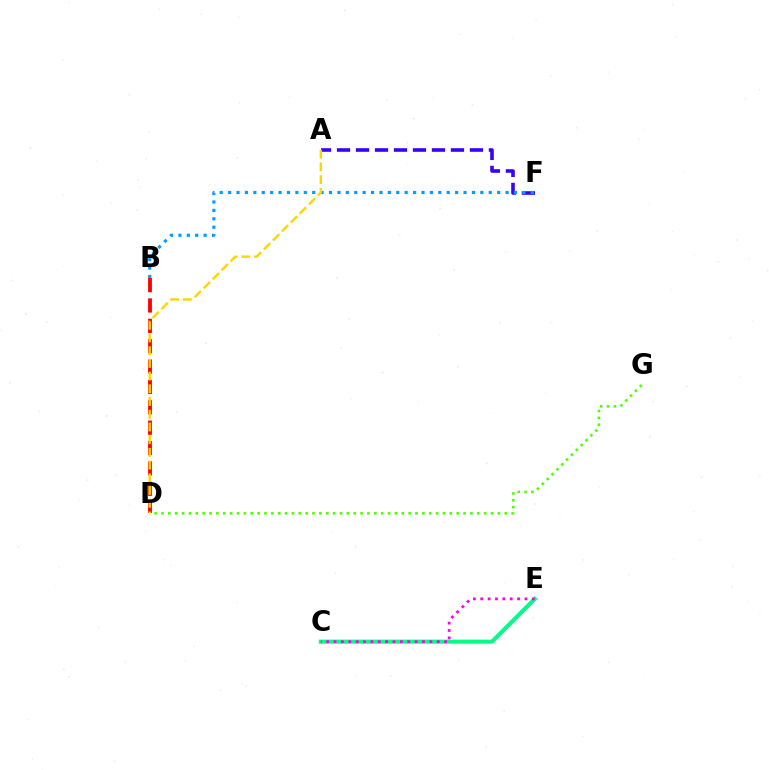{('C', 'E'): [{'color': '#00ff86', 'line_style': 'solid', 'thickness': 2.92}, {'color': '#ff00ed', 'line_style': 'dotted', 'thickness': 2.0}], ('A', 'F'): [{'color': '#3700ff', 'line_style': 'dashed', 'thickness': 2.58}], ('B', 'F'): [{'color': '#009eff', 'line_style': 'dotted', 'thickness': 2.28}], ('D', 'G'): [{'color': '#4fff00', 'line_style': 'dotted', 'thickness': 1.87}], ('B', 'D'): [{'color': '#ff0000', 'line_style': 'dashed', 'thickness': 2.77}], ('A', 'D'): [{'color': '#ffd500', 'line_style': 'dashed', 'thickness': 1.73}]}